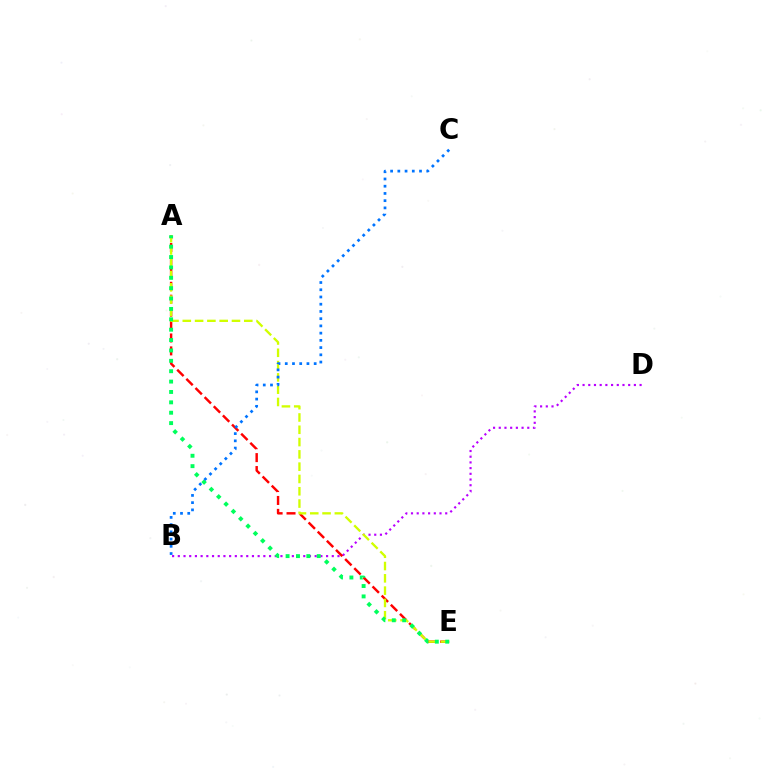{('B', 'D'): [{'color': '#b900ff', 'line_style': 'dotted', 'thickness': 1.55}], ('A', 'E'): [{'color': '#ff0000', 'line_style': 'dashed', 'thickness': 1.76}, {'color': '#d1ff00', 'line_style': 'dashed', 'thickness': 1.67}, {'color': '#00ff5c', 'line_style': 'dotted', 'thickness': 2.82}], ('B', 'C'): [{'color': '#0074ff', 'line_style': 'dotted', 'thickness': 1.96}]}